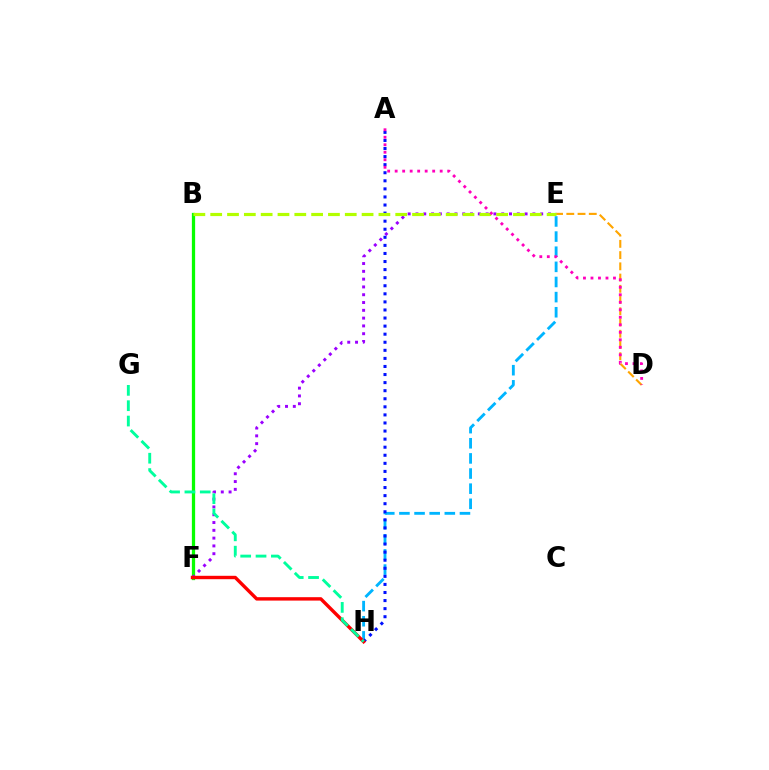{('B', 'F'): [{'color': '#08ff00', 'line_style': 'solid', 'thickness': 2.35}], ('E', 'F'): [{'color': '#9b00ff', 'line_style': 'dotted', 'thickness': 2.12}], ('E', 'H'): [{'color': '#00b5ff', 'line_style': 'dashed', 'thickness': 2.06}], ('D', 'E'): [{'color': '#ffa500', 'line_style': 'dashed', 'thickness': 1.53}], ('A', 'H'): [{'color': '#0010ff', 'line_style': 'dotted', 'thickness': 2.19}], ('F', 'H'): [{'color': '#ff0000', 'line_style': 'solid', 'thickness': 2.45}], ('B', 'E'): [{'color': '#b3ff00', 'line_style': 'dashed', 'thickness': 2.29}], ('G', 'H'): [{'color': '#00ff9d', 'line_style': 'dashed', 'thickness': 2.08}], ('A', 'D'): [{'color': '#ff00bd', 'line_style': 'dotted', 'thickness': 2.04}]}